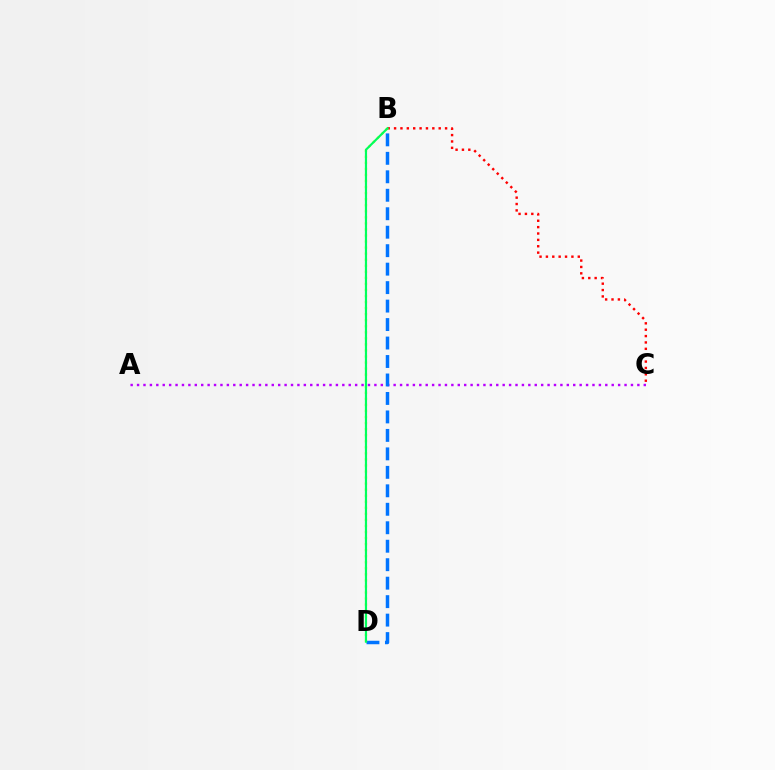{('A', 'C'): [{'color': '#b900ff', 'line_style': 'dotted', 'thickness': 1.74}], ('B', 'D'): [{'color': '#0074ff', 'line_style': 'dashed', 'thickness': 2.51}, {'color': '#d1ff00', 'line_style': 'dotted', 'thickness': 1.64}, {'color': '#00ff5c', 'line_style': 'solid', 'thickness': 1.56}], ('B', 'C'): [{'color': '#ff0000', 'line_style': 'dotted', 'thickness': 1.73}]}